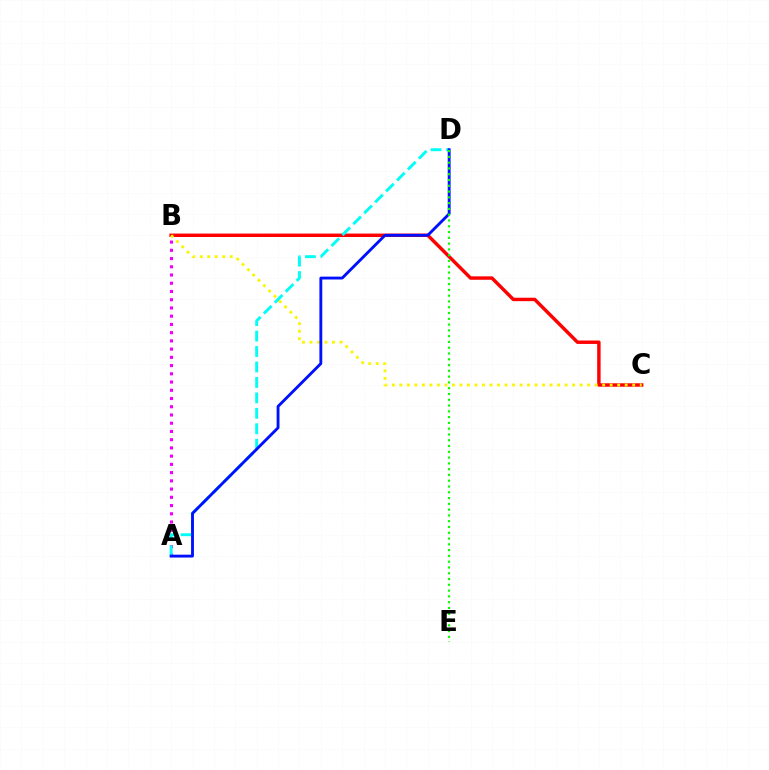{('B', 'C'): [{'color': '#ff0000', 'line_style': 'solid', 'thickness': 2.47}, {'color': '#fcf500', 'line_style': 'dotted', 'thickness': 2.04}], ('A', 'B'): [{'color': '#ee00ff', 'line_style': 'dotted', 'thickness': 2.24}], ('A', 'D'): [{'color': '#00fff6', 'line_style': 'dashed', 'thickness': 2.1}, {'color': '#0010ff', 'line_style': 'solid', 'thickness': 2.06}], ('D', 'E'): [{'color': '#08ff00', 'line_style': 'dotted', 'thickness': 1.57}]}